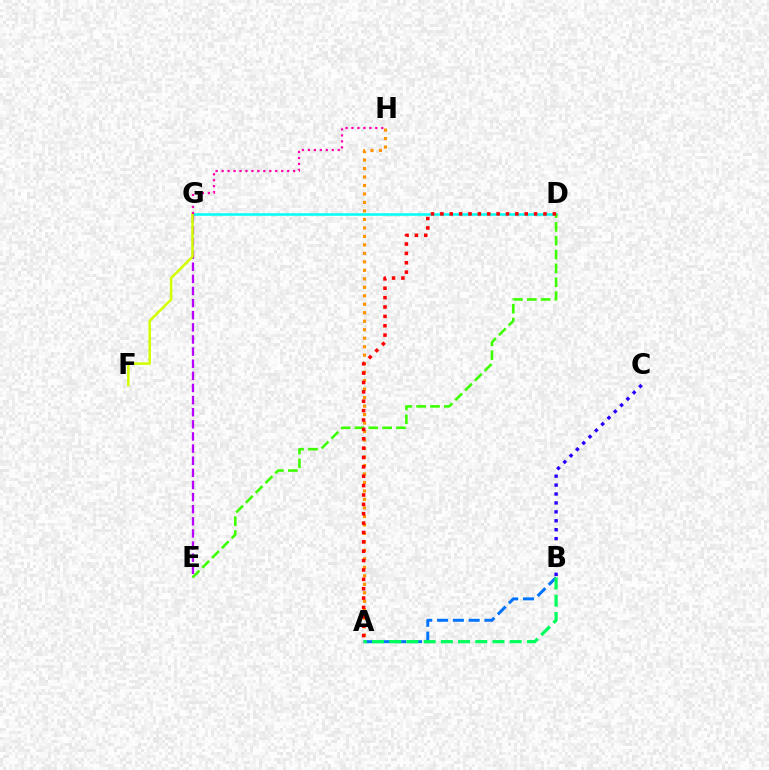{('D', 'G'): [{'color': '#00fff6', 'line_style': 'solid', 'thickness': 1.81}], ('E', 'G'): [{'color': '#b900ff', 'line_style': 'dashed', 'thickness': 1.65}], ('F', 'G'): [{'color': '#d1ff00', 'line_style': 'solid', 'thickness': 1.82}], ('A', 'H'): [{'color': '#ff9400', 'line_style': 'dotted', 'thickness': 2.31}], ('G', 'H'): [{'color': '#ff00ac', 'line_style': 'dotted', 'thickness': 1.62}], ('B', 'C'): [{'color': '#2500ff', 'line_style': 'dotted', 'thickness': 2.42}], ('D', 'E'): [{'color': '#3dff00', 'line_style': 'dashed', 'thickness': 1.88}], ('A', 'B'): [{'color': '#0074ff', 'line_style': 'dashed', 'thickness': 2.15}, {'color': '#00ff5c', 'line_style': 'dashed', 'thickness': 2.34}], ('A', 'D'): [{'color': '#ff0000', 'line_style': 'dotted', 'thickness': 2.55}]}